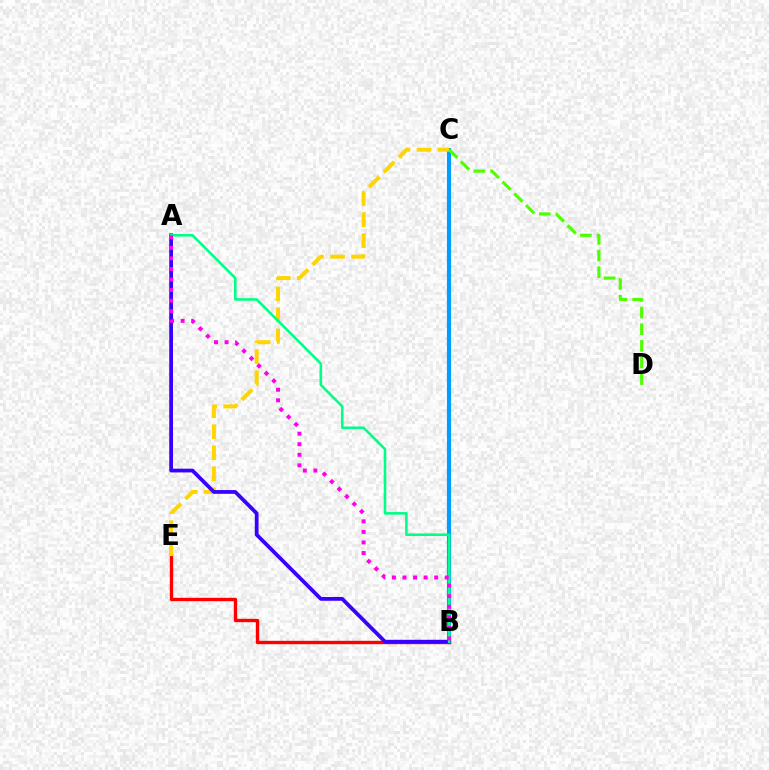{('B', 'E'): [{'color': '#ff0000', 'line_style': 'solid', 'thickness': 2.42}], ('B', 'C'): [{'color': '#009eff', 'line_style': 'solid', 'thickness': 2.98}], ('C', 'E'): [{'color': '#ffd500', 'line_style': 'dashed', 'thickness': 2.86}], ('A', 'B'): [{'color': '#3700ff', 'line_style': 'solid', 'thickness': 2.71}, {'color': '#00ff86', 'line_style': 'solid', 'thickness': 1.86}, {'color': '#ff00ed', 'line_style': 'dotted', 'thickness': 2.87}], ('C', 'D'): [{'color': '#4fff00', 'line_style': 'dashed', 'thickness': 2.26}]}